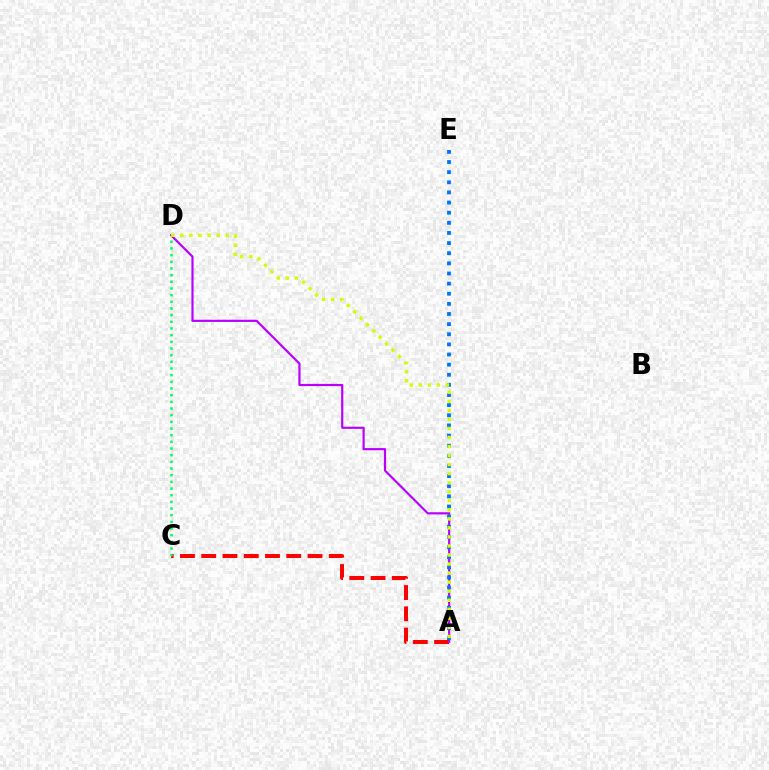{('A', 'C'): [{'color': '#ff0000', 'line_style': 'dashed', 'thickness': 2.89}], ('A', 'D'): [{'color': '#b900ff', 'line_style': 'solid', 'thickness': 1.57}, {'color': '#d1ff00', 'line_style': 'dotted', 'thickness': 2.46}], ('A', 'E'): [{'color': '#0074ff', 'line_style': 'dotted', 'thickness': 2.75}], ('C', 'D'): [{'color': '#00ff5c', 'line_style': 'dotted', 'thickness': 1.81}]}